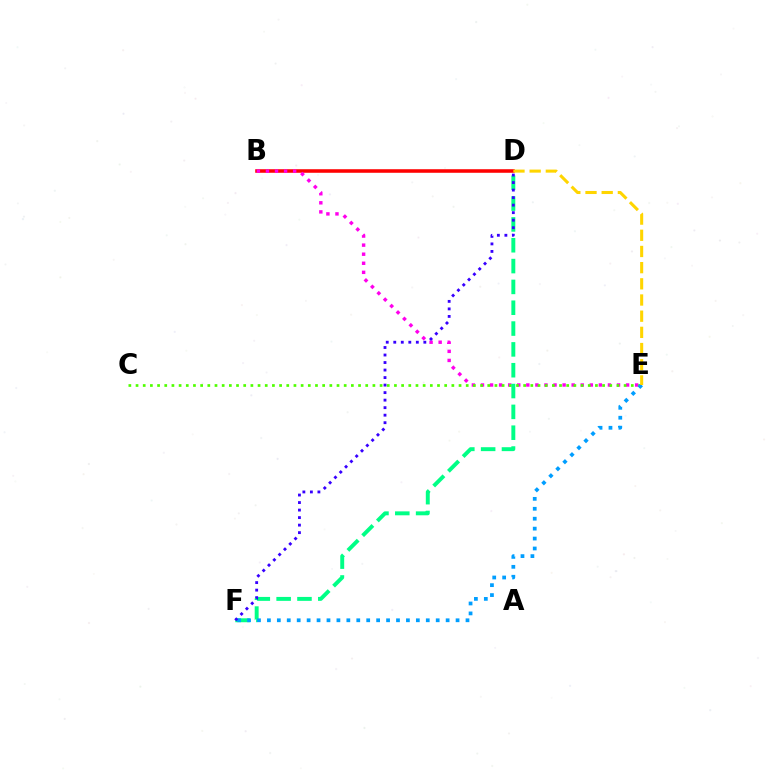{('B', 'D'): [{'color': '#ff0000', 'line_style': 'solid', 'thickness': 2.56}], ('B', 'E'): [{'color': '#ff00ed', 'line_style': 'dotted', 'thickness': 2.46}], ('C', 'E'): [{'color': '#4fff00', 'line_style': 'dotted', 'thickness': 1.95}], ('D', 'F'): [{'color': '#00ff86', 'line_style': 'dashed', 'thickness': 2.83}, {'color': '#3700ff', 'line_style': 'dotted', 'thickness': 2.04}], ('E', 'F'): [{'color': '#009eff', 'line_style': 'dotted', 'thickness': 2.7}], ('D', 'E'): [{'color': '#ffd500', 'line_style': 'dashed', 'thickness': 2.2}]}